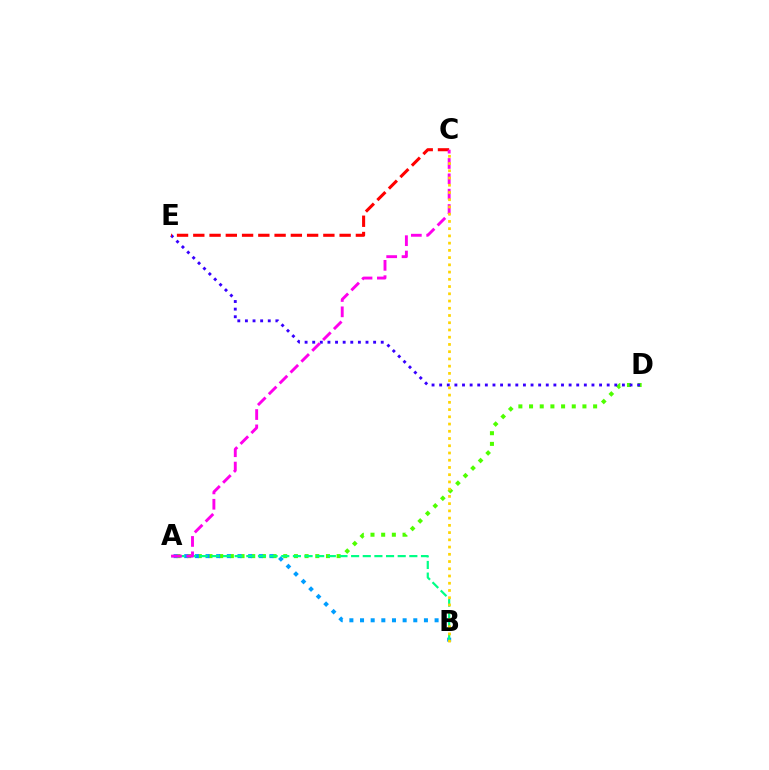{('A', 'D'): [{'color': '#4fff00', 'line_style': 'dotted', 'thickness': 2.9}], ('A', 'B'): [{'color': '#009eff', 'line_style': 'dotted', 'thickness': 2.89}, {'color': '#00ff86', 'line_style': 'dashed', 'thickness': 1.58}], ('D', 'E'): [{'color': '#3700ff', 'line_style': 'dotted', 'thickness': 2.07}], ('C', 'E'): [{'color': '#ff0000', 'line_style': 'dashed', 'thickness': 2.21}], ('A', 'C'): [{'color': '#ff00ed', 'line_style': 'dashed', 'thickness': 2.09}], ('B', 'C'): [{'color': '#ffd500', 'line_style': 'dotted', 'thickness': 1.97}]}